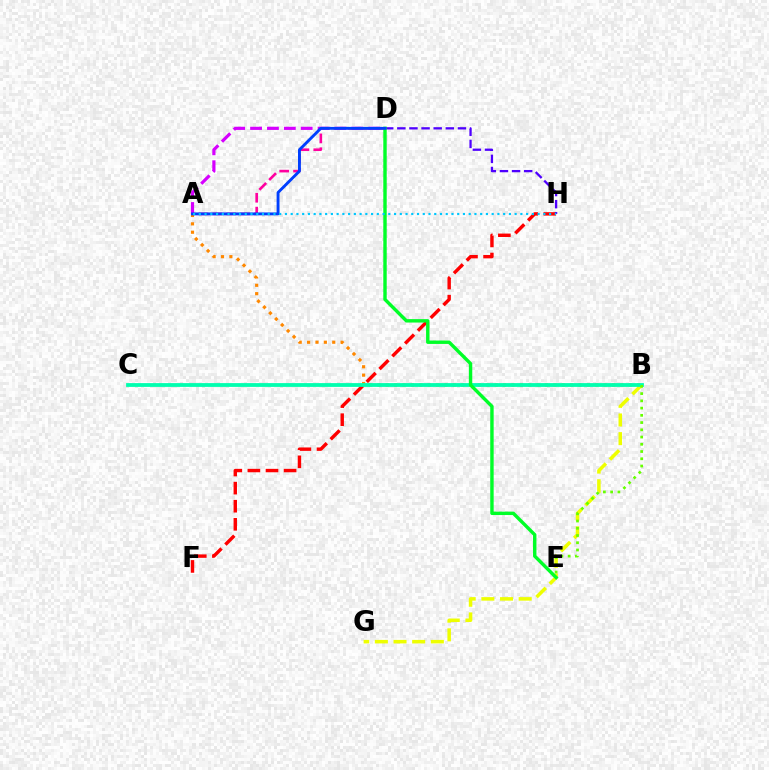{('A', 'B'): [{'color': '#ff8800', 'line_style': 'dotted', 'thickness': 2.28}], ('F', 'H'): [{'color': '#ff0000', 'line_style': 'dashed', 'thickness': 2.46}], ('B', 'G'): [{'color': '#eeff00', 'line_style': 'dashed', 'thickness': 2.53}], ('A', 'D'): [{'color': '#ff00a0', 'line_style': 'dashed', 'thickness': 1.88}, {'color': '#d600ff', 'line_style': 'dashed', 'thickness': 2.29}, {'color': '#003fff', 'line_style': 'solid', 'thickness': 2.07}], ('D', 'H'): [{'color': '#4f00ff', 'line_style': 'dashed', 'thickness': 1.65}], ('B', 'C'): [{'color': '#00ffaf', 'line_style': 'solid', 'thickness': 2.73}], ('B', 'E'): [{'color': '#66ff00', 'line_style': 'dotted', 'thickness': 1.97}], ('D', 'E'): [{'color': '#00ff27', 'line_style': 'solid', 'thickness': 2.46}], ('A', 'H'): [{'color': '#00c7ff', 'line_style': 'dotted', 'thickness': 1.56}]}